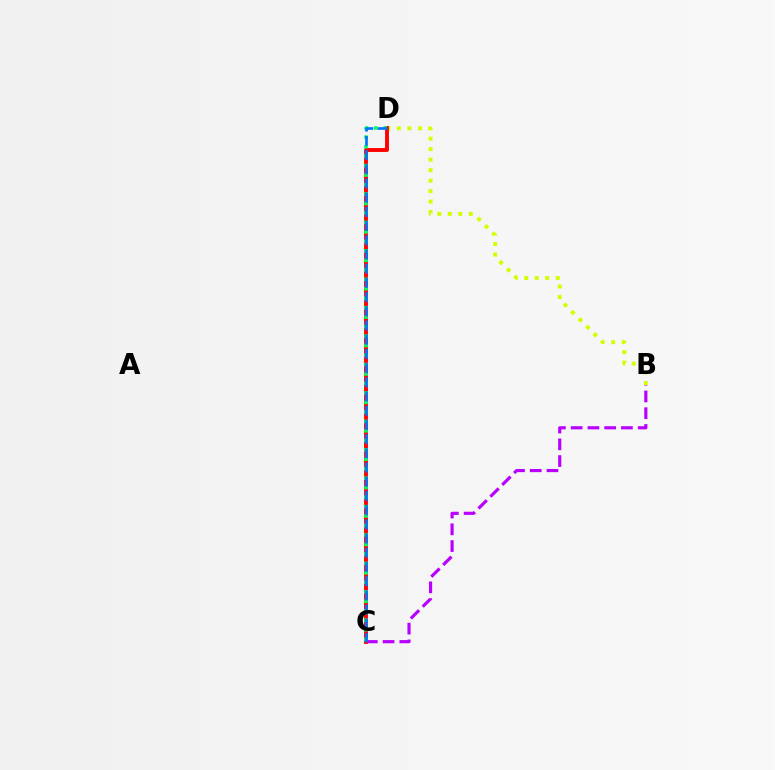{('B', 'D'): [{'color': '#d1ff00', 'line_style': 'dotted', 'thickness': 2.85}], ('B', 'C'): [{'color': '#b900ff', 'line_style': 'dashed', 'thickness': 2.28}], ('C', 'D'): [{'color': '#ff0000', 'line_style': 'solid', 'thickness': 2.79}, {'color': '#00ff5c', 'line_style': 'dotted', 'thickness': 2.57}, {'color': '#0074ff', 'line_style': 'dashed', 'thickness': 1.93}]}